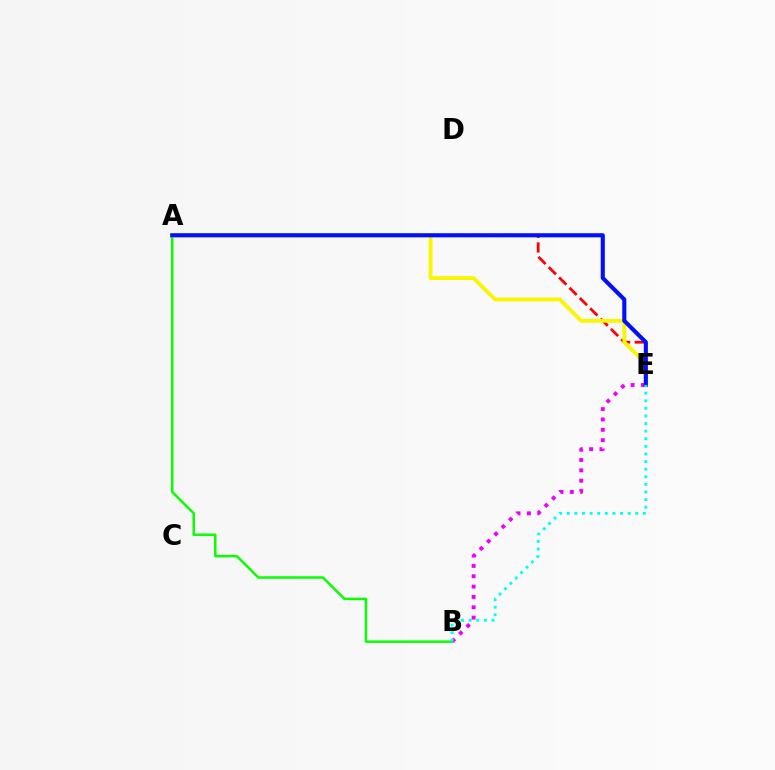{('A', 'B'): [{'color': '#08ff00', 'line_style': 'solid', 'thickness': 1.79}], ('A', 'E'): [{'color': '#ff0000', 'line_style': 'dashed', 'thickness': 1.98}, {'color': '#fcf500', 'line_style': 'solid', 'thickness': 2.78}, {'color': '#0010ff', 'line_style': 'solid', 'thickness': 2.95}], ('B', 'E'): [{'color': '#ee00ff', 'line_style': 'dotted', 'thickness': 2.81}, {'color': '#00fff6', 'line_style': 'dotted', 'thickness': 2.07}]}